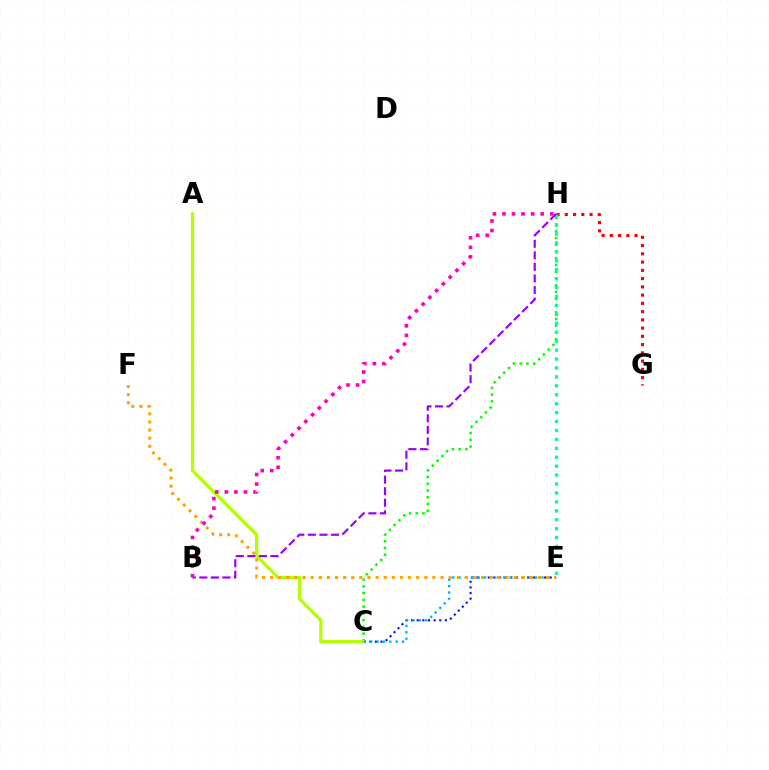{('C', 'E'): [{'color': '#0010ff', 'line_style': 'dotted', 'thickness': 1.53}, {'color': '#00b5ff', 'line_style': 'dotted', 'thickness': 1.73}], ('C', 'H'): [{'color': '#08ff00', 'line_style': 'dotted', 'thickness': 1.83}], ('G', 'H'): [{'color': '#ff0000', 'line_style': 'dotted', 'thickness': 2.24}], ('A', 'C'): [{'color': '#b3ff00', 'line_style': 'solid', 'thickness': 2.35}], ('E', 'H'): [{'color': '#00ff9d', 'line_style': 'dotted', 'thickness': 2.43}], ('B', 'H'): [{'color': '#9b00ff', 'line_style': 'dashed', 'thickness': 1.57}, {'color': '#ff00bd', 'line_style': 'dotted', 'thickness': 2.59}], ('E', 'F'): [{'color': '#ffa500', 'line_style': 'dotted', 'thickness': 2.21}]}